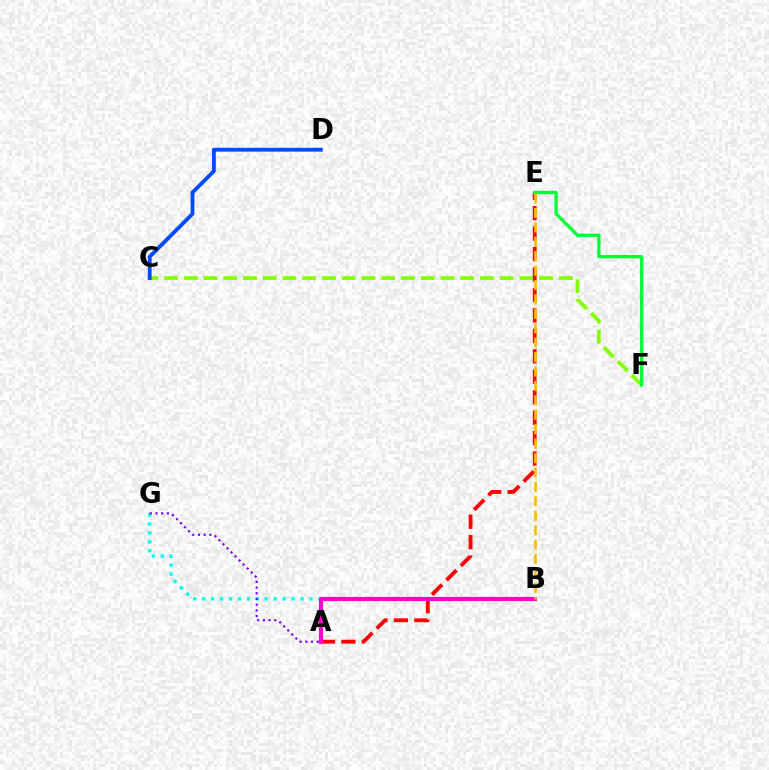{('B', 'G'): [{'color': '#00fff6', 'line_style': 'dotted', 'thickness': 2.43}], ('C', 'F'): [{'color': '#84ff00', 'line_style': 'dashed', 'thickness': 2.68}], ('A', 'E'): [{'color': '#ff0000', 'line_style': 'dashed', 'thickness': 2.78}], ('A', 'B'): [{'color': '#ff00cf', 'line_style': 'solid', 'thickness': 2.98}], ('C', 'D'): [{'color': '#004bff', 'line_style': 'solid', 'thickness': 2.75}], ('A', 'G'): [{'color': '#7200ff', 'line_style': 'dotted', 'thickness': 1.55}], ('E', 'F'): [{'color': '#00ff39', 'line_style': 'solid', 'thickness': 2.39}], ('B', 'E'): [{'color': '#ffbd00', 'line_style': 'dashed', 'thickness': 1.96}]}